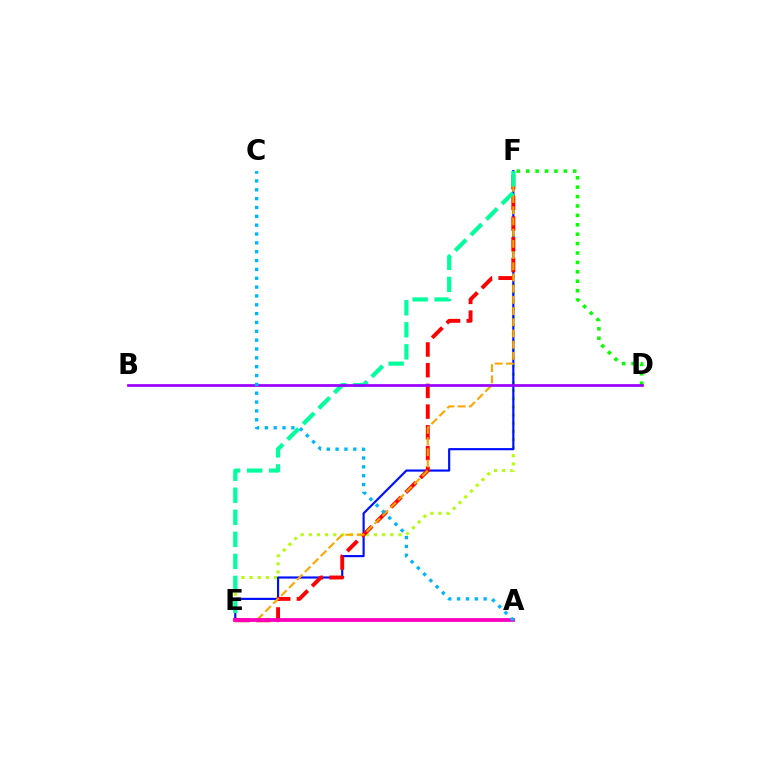{('E', 'F'): [{'color': '#b3ff00', 'line_style': 'dotted', 'thickness': 2.21}, {'color': '#0010ff', 'line_style': 'solid', 'thickness': 1.56}, {'color': '#ff0000', 'line_style': 'dashed', 'thickness': 2.81}, {'color': '#ffa500', 'line_style': 'dashed', 'thickness': 1.52}, {'color': '#00ff9d', 'line_style': 'dashed', 'thickness': 2.99}], ('D', 'F'): [{'color': '#08ff00', 'line_style': 'dotted', 'thickness': 2.56}], ('B', 'D'): [{'color': '#9b00ff', 'line_style': 'solid', 'thickness': 1.96}], ('A', 'E'): [{'color': '#ff00bd', 'line_style': 'solid', 'thickness': 2.72}], ('A', 'C'): [{'color': '#00b5ff', 'line_style': 'dotted', 'thickness': 2.4}]}